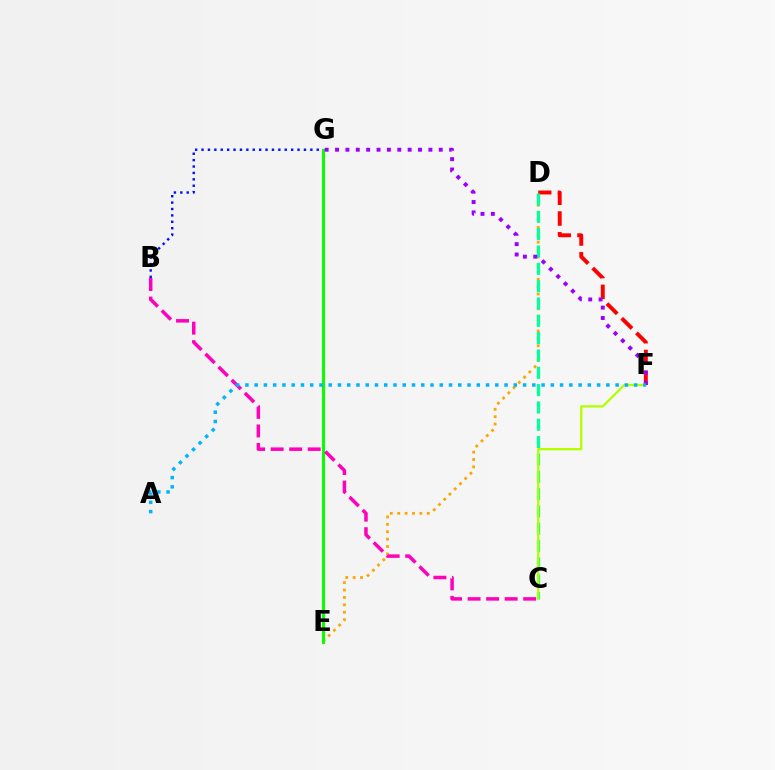{('D', 'E'): [{'color': '#ffa500', 'line_style': 'dotted', 'thickness': 2.01}], ('D', 'F'): [{'color': '#ff0000', 'line_style': 'dashed', 'thickness': 2.82}], ('C', 'D'): [{'color': '#00ff9d', 'line_style': 'dashed', 'thickness': 2.35}], ('E', 'G'): [{'color': '#08ff00', 'line_style': 'solid', 'thickness': 2.21}], ('B', 'C'): [{'color': '#ff00bd', 'line_style': 'dashed', 'thickness': 2.52}], ('C', 'F'): [{'color': '#b3ff00', 'line_style': 'solid', 'thickness': 1.64}], ('F', 'G'): [{'color': '#9b00ff', 'line_style': 'dotted', 'thickness': 2.82}], ('A', 'F'): [{'color': '#00b5ff', 'line_style': 'dotted', 'thickness': 2.51}], ('B', 'G'): [{'color': '#0010ff', 'line_style': 'dotted', 'thickness': 1.74}]}